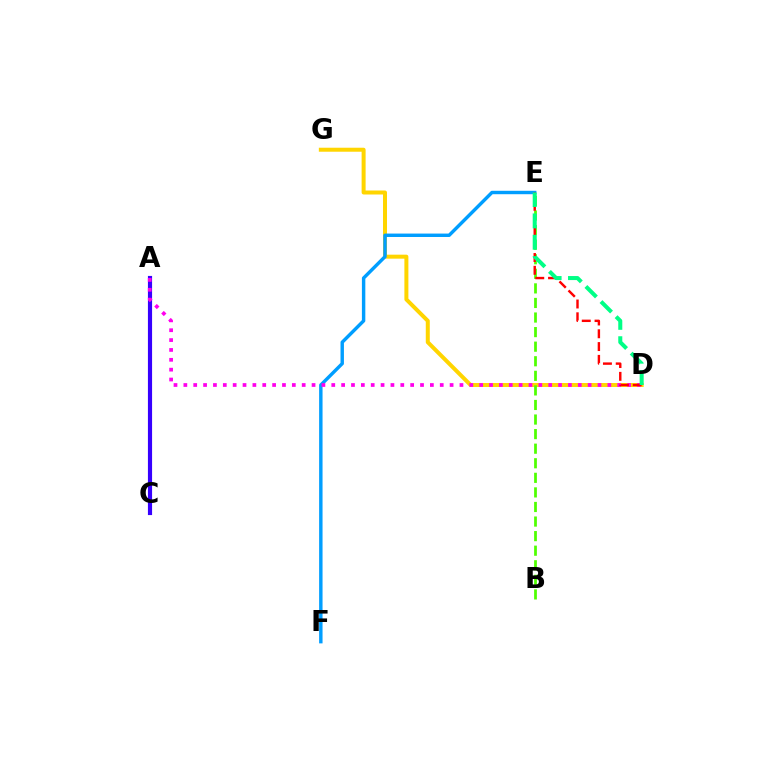{('D', 'G'): [{'color': '#ffd500', 'line_style': 'solid', 'thickness': 2.88}], ('E', 'F'): [{'color': '#009eff', 'line_style': 'solid', 'thickness': 2.46}], ('A', 'C'): [{'color': '#3700ff', 'line_style': 'solid', 'thickness': 2.99}], ('A', 'D'): [{'color': '#ff00ed', 'line_style': 'dotted', 'thickness': 2.68}], ('B', 'E'): [{'color': '#4fff00', 'line_style': 'dashed', 'thickness': 1.98}], ('D', 'E'): [{'color': '#ff0000', 'line_style': 'dashed', 'thickness': 1.74}, {'color': '#00ff86', 'line_style': 'dashed', 'thickness': 2.9}]}